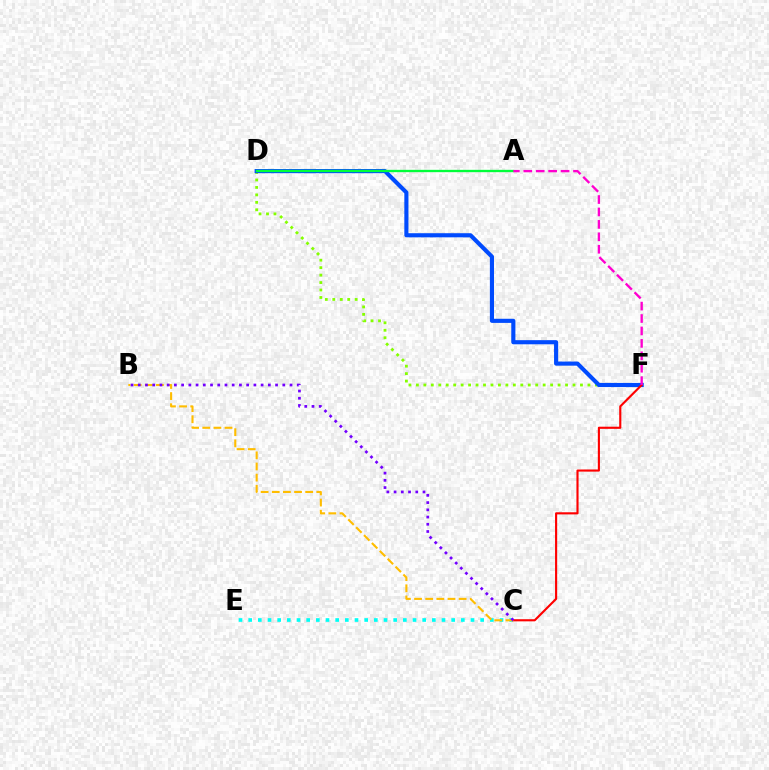{('C', 'E'): [{'color': '#00fff6', 'line_style': 'dotted', 'thickness': 2.63}], ('D', 'F'): [{'color': '#84ff00', 'line_style': 'dotted', 'thickness': 2.03}, {'color': '#004bff', 'line_style': 'solid', 'thickness': 2.97}], ('C', 'F'): [{'color': '#ff0000', 'line_style': 'solid', 'thickness': 1.54}], ('B', 'C'): [{'color': '#ffbd00', 'line_style': 'dashed', 'thickness': 1.51}, {'color': '#7200ff', 'line_style': 'dotted', 'thickness': 1.96}], ('A', 'D'): [{'color': '#00ff39', 'line_style': 'solid', 'thickness': 1.68}], ('A', 'F'): [{'color': '#ff00cf', 'line_style': 'dashed', 'thickness': 1.69}]}